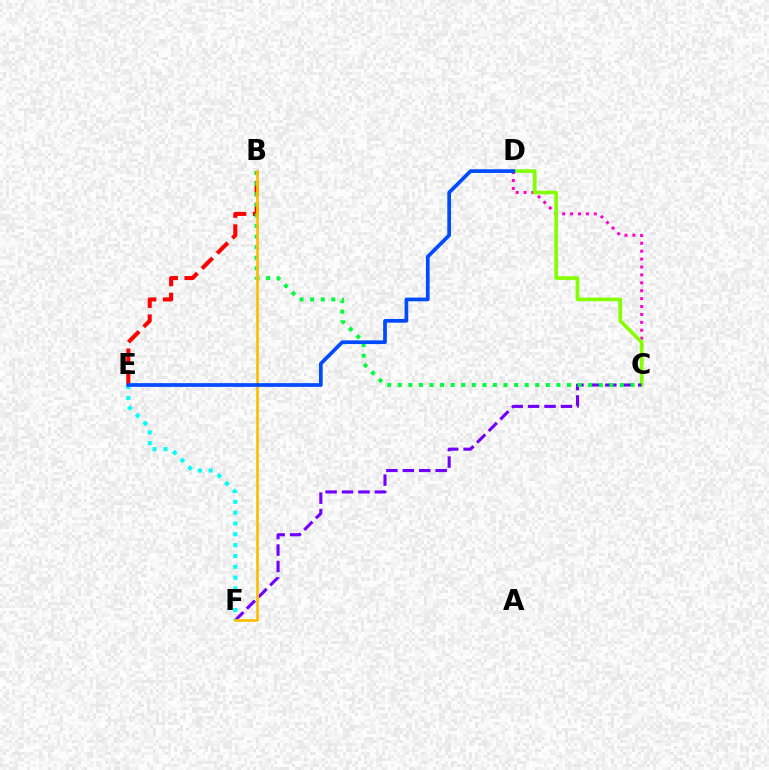{('C', 'D'): [{'color': '#ff00cf', 'line_style': 'dotted', 'thickness': 2.15}, {'color': '#84ff00', 'line_style': 'solid', 'thickness': 2.62}], ('C', 'F'): [{'color': '#7200ff', 'line_style': 'dashed', 'thickness': 2.23}], ('B', 'E'): [{'color': '#ff0000', 'line_style': 'dashed', 'thickness': 2.92}], ('B', 'C'): [{'color': '#00ff39', 'line_style': 'dotted', 'thickness': 2.87}], ('E', 'F'): [{'color': '#00fff6', 'line_style': 'dotted', 'thickness': 2.94}], ('B', 'F'): [{'color': '#ffbd00', 'line_style': 'solid', 'thickness': 1.91}], ('D', 'E'): [{'color': '#004bff', 'line_style': 'solid', 'thickness': 2.67}]}